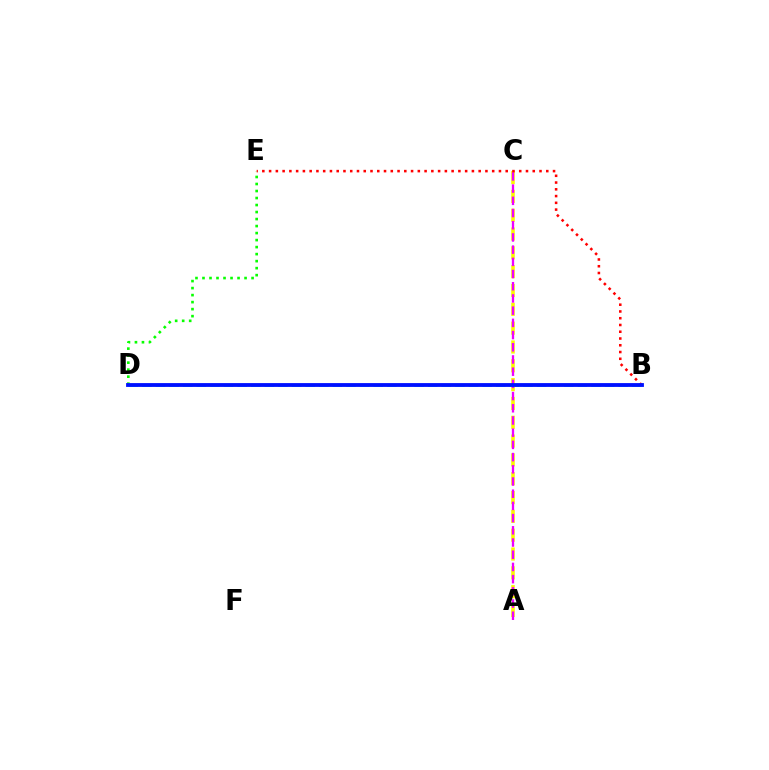{('A', 'C'): [{'color': '#fcf500', 'line_style': 'dashed', 'thickness': 2.56}, {'color': '#ee00ff', 'line_style': 'dashed', 'thickness': 1.66}], ('D', 'E'): [{'color': '#08ff00', 'line_style': 'dotted', 'thickness': 1.9}], ('B', 'E'): [{'color': '#ff0000', 'line_style': 'dotted', 'thickness': 1.84}], ('B', 'D'): [{'color': '#00fff6', 'line_style': 'dashed', 'thickness': 1.85}, {'color': '#0010ff', 'line_style': 'solid', 'thickness': 2.75}]}